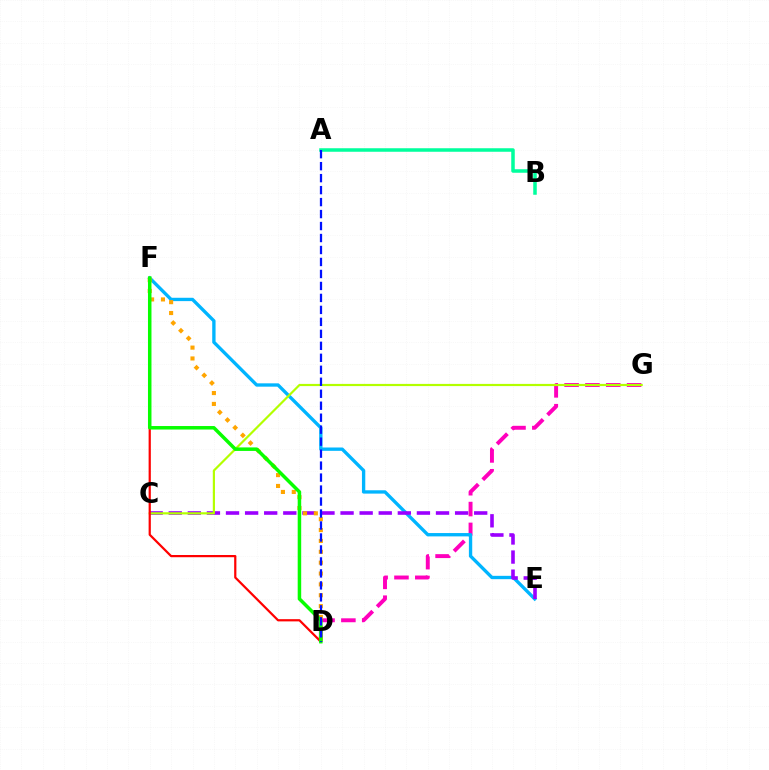{('D', 'G'): [{'color': '#ff00bd', 'line_style': 'dashed', 'thickness': 2.83}], ('E', 'F'): [{'color': '#00b5ff', 'line_style': 'solid', 'thickness': 2.4}], ('C', 'E'): [{'color': '#9b00ff', 'line_style': 'dashed', 'thickness': 2.59}], ('D', 'F'): [{'color': '#ffa500', 'line_style': 'dotted', 'thickness': 2.95}, {'color': '#ff0000', 'line_style': 'solid', 'thickness': 1.6}, {'color': '#08ff00', 'line_style': 'solid', 'thickness': 2.52}], ('A', 'B'): [{'color': '#00ff9d', 'line_style': 'solid', 'thickness': 2.53}], ('C', 'G'): [{'color': '#b3ff00', 'line_style': 'solid', 'thickness': 1.57}], ('A', 'D'): [{'color': '#0010ff', 'line_style': 'dashed', 'thickness': 1.63}]}